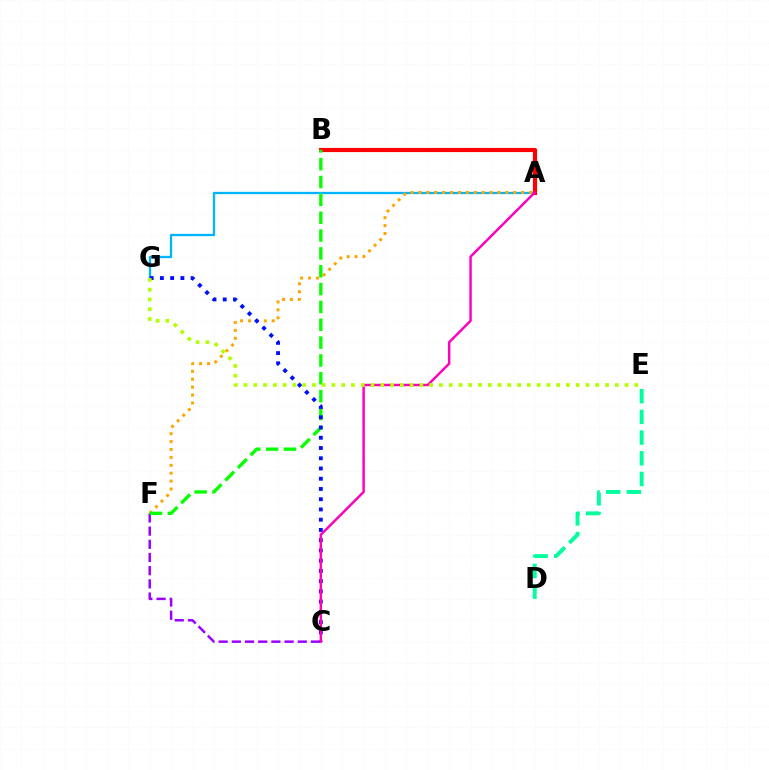{('A', 'G'): [{'color': '#00b5ff', 'line_style': 'solid', 'thickness': 1.67}], ('C', 'F'): [{'color': '#9b00ff', 'line_style': 'dashed', 'thickness': 1.79}], ('A', 'B'): [{'color': '#ff0000', 'line_style': 'solid', 'thickness': 3.0}], ('A', 'F'): [{'color': '#ffa500', 'line_style': 'dotted', 'thickness': 2.15}], ('B', 'F'): [{'color': '#08ff00', 'line_style': 'dashed', 'thickness': 2.42}], ('C', 'G'): [{'color': '#0010ff', 'line_style': 'dotted', 'thickness': 2.78}], ('D', 'E'): [{'color': '#00ff9d', 'line_style': 'dashed', 'thickness': 2.81}], ('A', 'C'): [{'color': '#ff00bd', 'line_style': 'solid', 'thickness': 1.78}], ('E', 'G'): [{'color': '#b3ff00', 'line_style': 'dotted', 'thickness': 2.65}]}